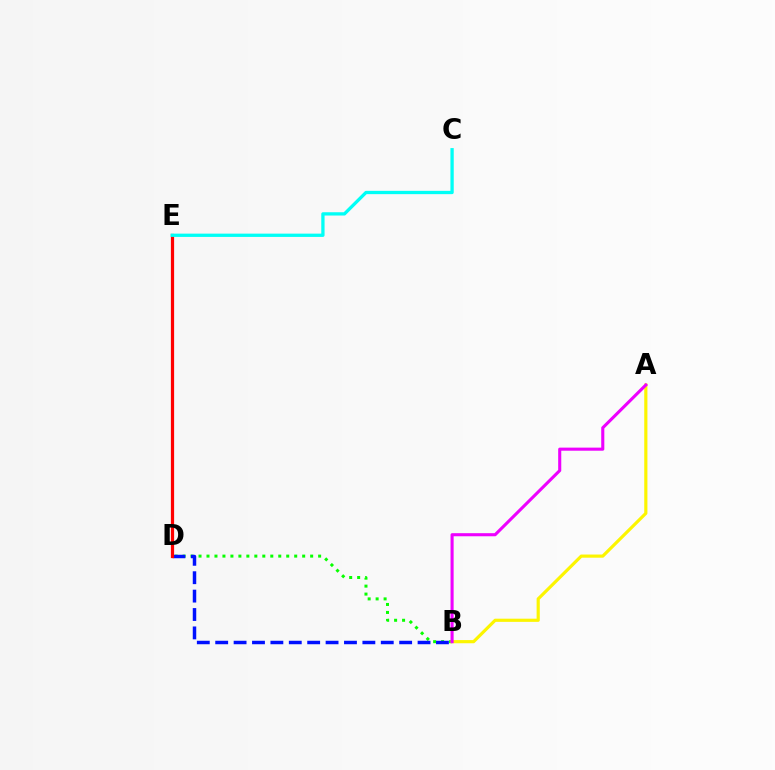{('B', 'D'): [{'color': '#08ff00', 'line_style': 'dotted', 'thickness': 2.17}, {'color': '#0010ff', 'line_style': 'dashed', 'thickness': 2.5}], ('A', 'B'): [{'color': '#fcf500', 'line_style': 'solid', 'thickness': 2.28}, {'color': '#ee00ff', 'line_style': 'solid', 'thickness': 2.22}], ('D', 'E'): [{'color': '#ff0000', 'line_style': 'solid', 'thickness': 2.32}], ('C', 'E'): [{'color': '#00fff6', 'line_style': 'solid', 'thickness': 2.37}]}